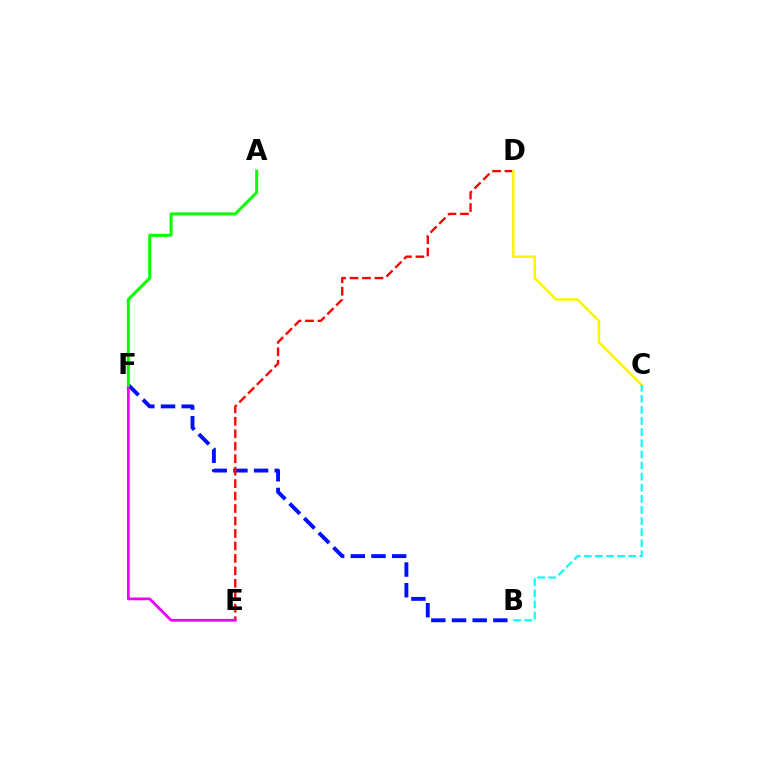{('B', 'F'): [{'color': '#0010ff', 'line_style': 'dashed', 'thickness': 2.81}], ('D', 'E'): [{'color': '#ff0000', 'line_style': 'dashed', 'thickness': 1.69}], ('C', 'D'): [{'color': '#fcf500', 'line_style': 'solid', 'thickness': 1.82}], ('B', 'C'): [{'color': '#00fff6', 'line_style': 'dashed', 'thickness': 1.51}], ('E', 'F'): [{'color': '#ee00ff', 'line_style': 'solid', 'thickness': 1.99}], ('A', 'F'): [{'color': '#08ff00', 'line_style': 'solid', 'thickness': 2.17}]}